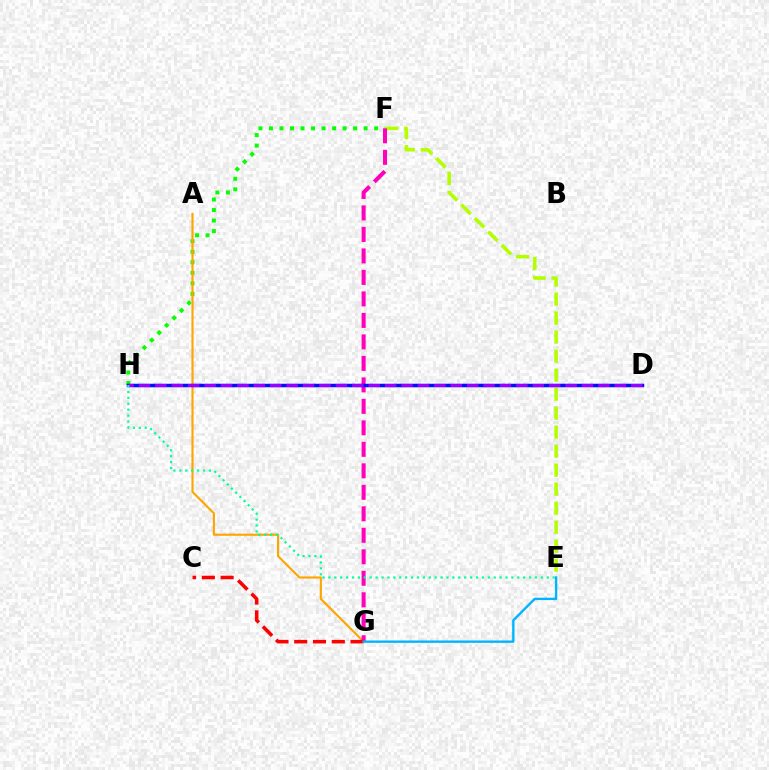{('E', 'F'): [{'color': '#b3ff00', 'line_style': 'dashed', 'thickness': 2.58}], ('F', 'H'): [{'color': '#08ff00', 'line_style': 'dotted', 'thickness': 2.86}], ('A', 'G'): [{'color': '#ffa500', 'line_style': 'solid', 'thickness': 1.55}], ('F', 'G'): [{'color': '#ff00bd', 'line_style': 'dashed', 'thickness': 2.92}], ('C', 'G'): [{'color': '#ff0000', 'line_style': 'dashed', 'thickness': 2.55}], ('D', 'H'): [{'color': '#0010ff', 'line_style': 'solid', 'thickness': 2.51}, {'color': '#9b00ff', 'line_style': 'dashed', 'thickness': 2.23}], ('E', 'G'): [{'color': '#00b5ff', 'line_style': 'solid', 'thickness': 1.71}], ('E', 'H'): [{'color': '#00ff9d', 'line_style': 'dotted', 'thickness': 1.6}]}